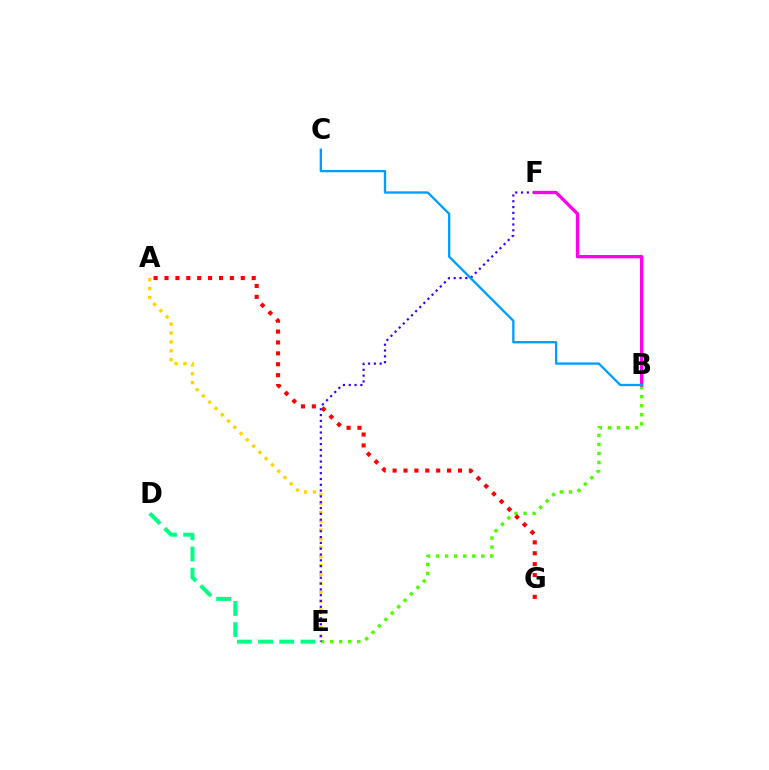{('A', 'E'): [{'color': '#ffd500', 'line_style': 'dotted', 'thickness': 2.41}], ('B', 'E'): [{'color': '#4fff00', 'line_style': 'dotted', 'thickness': 2.46}], ('E', 'F'): [{'color': '#3700ff', 'line_style': 'dotted', 'thickness': 1.58}], ('B', 'F'): [{'color': '#ff00ed', 'line_style': 'solid', 'thickness': 2.38}], ('D', 'E'): [{'color': '#00ff86', 'line_style': 'dashed', 'thickness': 2.88}], ('A', 'G'): [{'color': '#ff0000', 'line_style': 'dotted', 'thickness': 2.96}], ('B', 'C'): [{'color': '#009eff', 'line_style': 'solid', 'thickness': 1.67}]}